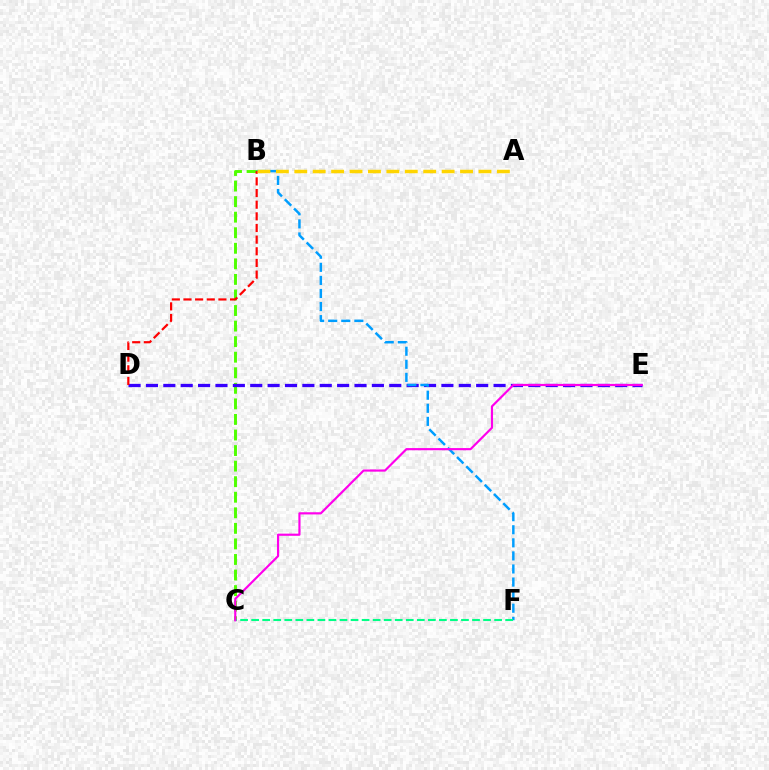{('B', 'C'): [{'color': '#4fff00', 'line_style': 'dashed', 'thickness': 2.11}], ('D', 'E'): [{'color': '#3700ff', 'line_style': 'dashed', 'thickness': 2.36}], ('B', 'F'): [{'color': '#009eff', 'line_style': 'dashed', 'thickness': 1.78}], ('C', 'F'): [{'color': '#00ff86', 'line_style': 'dashed', 'thickness': 1.5}], ('B', 'D'): [{'color': '#ff0000', 'line_style': 'dashed', 'thickness': 1.58}], ('A', 'B'): [{'color': '#ffd500', 'line_style': 'dashed', 'thickness': 2.5}], ('C', 'E'): [{'color': '#ff00ed', 'line_style': 'solid', 'thickness': 1.57}]}